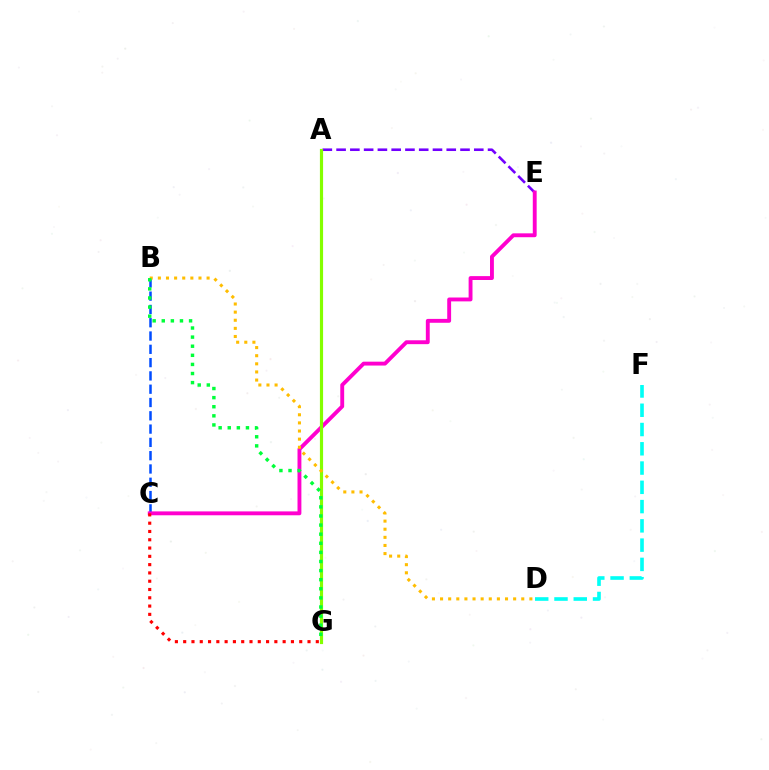{('A', 'E'): [{'color': '#7200ff', 'line_style': 'dashed', 'thickness': 1.87}], ('D', 'F'): [{'color': '#00fff6', 'line_style': 'dashed', 'thickness': 2.62}], ('B', 'C'): [{'color': '#004bff', 'line_style': 'dashed', 'thickness': 1.81}], ('C', 'E'): [{'color': '#ff00cf', 'line_style': 'solid', 'thickness': 2.79}], ('C', 'G'): [{'color': '#ff0000', 'line_style': 'dotted', 'thickness': 2.25}], ('A', 'G'): [{'color': '#84ff00', 'line_style': 'solid', 'thickness': 2.28}], ('B', 'D'): [{'color': '#ffbd00', 'line_style': 'dotted', 'thickness': 2.21}], ('B', 'G'): [{'color': '#00ff39', 'line_style': 'dotted', 'thickness': 2.47}]}